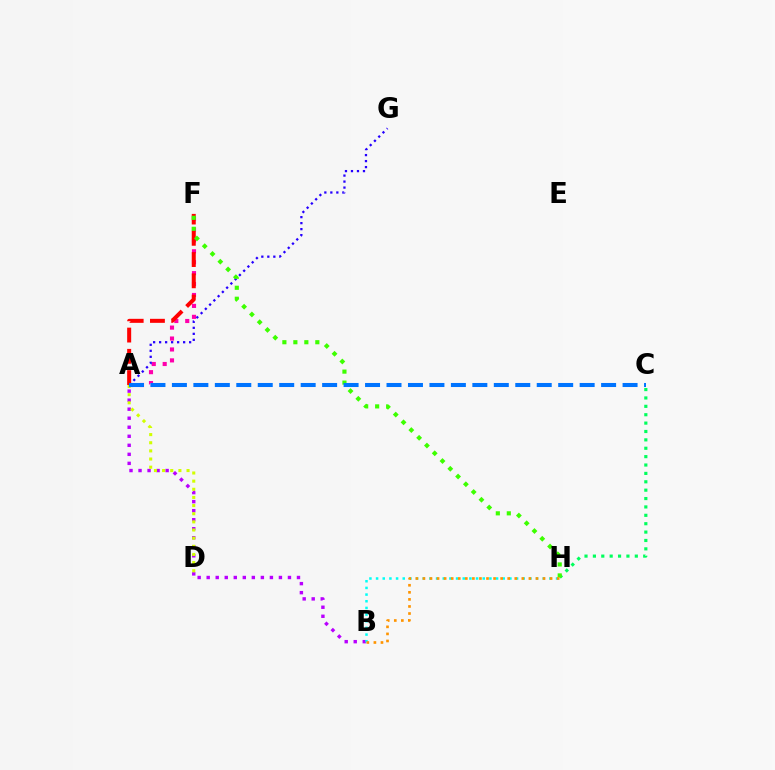{('A', 'F'): [{'color': '#ff00ac', 'line_style': 'dotted', 'thickness': 2.97}, {'color': '#ff0000', 'line_style': 'dashed', 'thickness': 2.89}], ('A', 'B'): [{'color': '#b900ff', 'line_style': 'dotted', 'thickness': 2.45}], ('A', 'G'): [{'color': '#2500ff', 'line_style': 'dotted', 'thickness': 1.63}], ('A', 'D'): [{'color': '#d1ff00', 'line_style': 'dotted', 'thickness': 2.21}], ('C', 'H'): [{'color': '#00ff5c', 'line_style': 'dotted', 'thickness': 2.28}], ('B', 'H'): [{'color': '#00fff6', 'line_style': 'dotted', 'thickness': 1.81}, {'color': '#ff9400', 'line_style': 'dotted', 'thickness': 1.92}], ('F', 'H'): [{'color': '#3dff00', 'line_style': 'dotted', 'thickness': 2.98}], ('A', 'C'): [{'color': '#0074ff', 'line_style': 'dashed', 'thickness': 2.92}]}